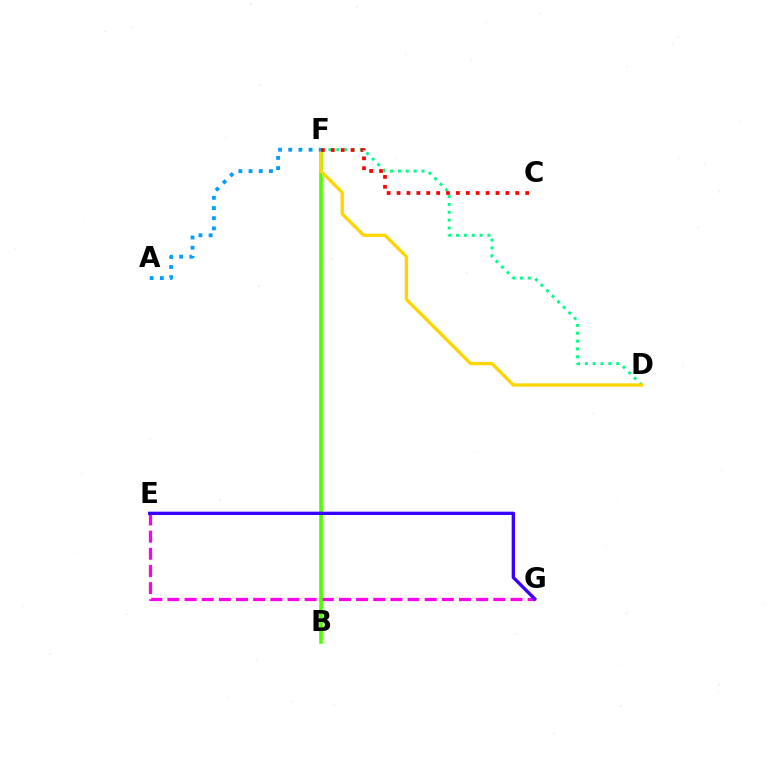{('E', 'G'): [{'color': '#ff00ed', 'line_style': 'dashed', 'thickness': 2.33}, {'color': '#3700ff', 'line_style': 'solid', 'thickness': 2.39}], ('B', 'F'): [{'color': '#4fff00', 'line_style': 'solid', 'thickness': 2.61}], ('D', 'F'): [{'color': '#00ff86', 'line_style': 'dotted', 'thickness': 2.13}, {'color': '#ffd500', 'line_style': 'solid', 'thickness': 2.38}], ('A', 'F'): [{'color': '#009eff', 'line_style': 'dotted', 'thickness': 2.76}], ('C', 'F'): [{'color': '#ff0000', 'line_style': 'dotted', 'thickness': 2.69}]}